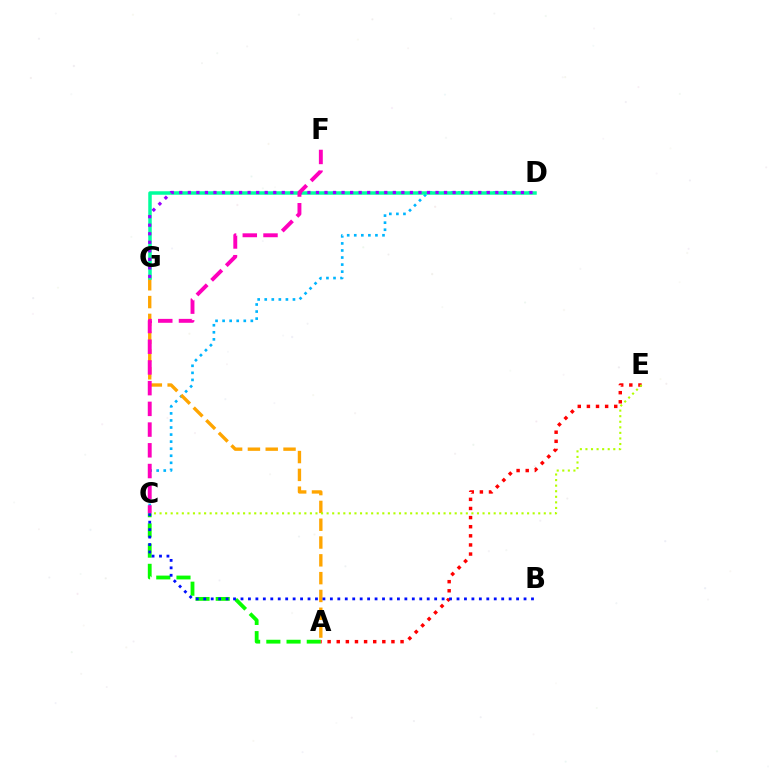{('A', 'C'): [{'color': '#08ff00', 'line_style': 'dashed', 'thickness': 2.75}], ('A', 'E'): [{'color': '#ff0000', 'line_style': 'dotted', 'thickness': 2.48}], ('C', 'D'): [{'color': '#00b5ff', 'line_style': 'dotted', 'thickness': 1.92}], ('A', 'G'): [{'color': '#ffa500', 'line_style': 'dashed', 'thickness': 2.42}], ('D', 'G'): [{'color': '#00ff9d', 'line_style': 'solid', 'thickness': 2.52}, {'color': '#9b00ff', 'line_style': 'dotted', 'thickness': 2.32}], ('C', 'E'): [{'color': '#b3ff00', 'line_style': 'dotted', 'thickness': 1.51}], ('C', 'F'): [{'color': '#ff00bd', 'line_style': 'dashed', 'thickness': 2.81}], ('B', 'C'): [{'color': '#0010ff', 'line_style': 'dotted', 'thickness': 2.02}]}